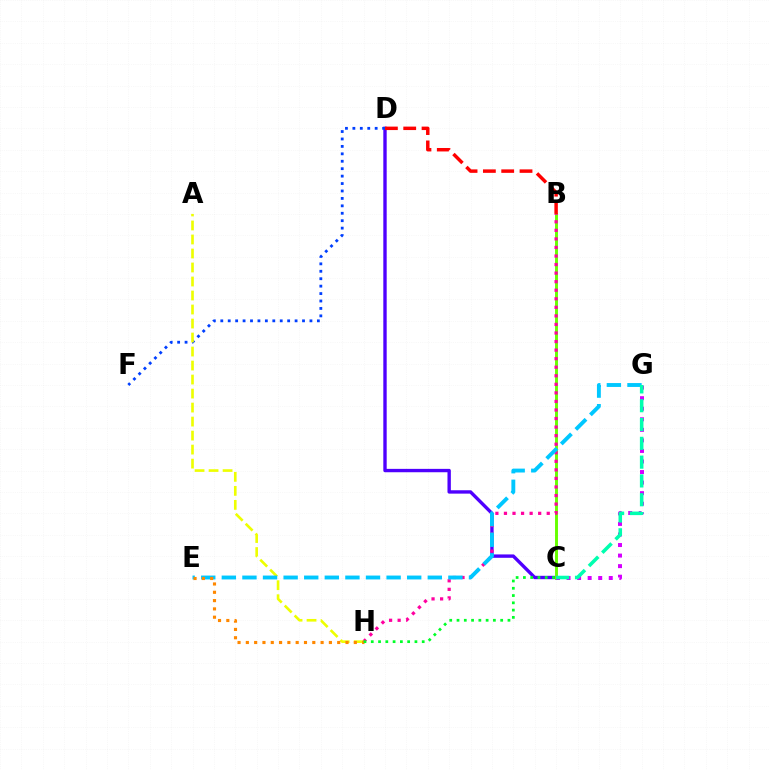{('C', 'D'): [{'color': '#4f00ff', 'line_style': 'solid', 'thickness': 2.43}], ('B', 'C'): [{'color': '#66ff00', 'line_style': 'solid', 'thickness': 2.11}], ('B', 'H'): [{'color': '#ff00a0', 'line_style': 'dotted', 'thickness': 2.32}], ('D', 'F'): [{'color': '#003fff', 'line_style': 'dotted', 'thickness': 2.02}], ('A', 'H'): [{'color': '#eeff00', 'line_style': 'dashed', 'thickness': 1.9}], ('B', 'D'): [{'color': '#ff0000', 'line_style': 'dashed', 'thickness': 2.49}], ('E', 'G'): [{'color': '#00c7ff', 'line_style': 'dashed', 'thickness': 2.8}], ('C', 'G'): [{'color': '#d600ff', 'line_style': 'dotted', 'thickness': 2.87}, {'color': '#00ffaf', 'line_style': 'dashed', 'thickness': 2.56}], ('E', 'H'): [{'color': '#ff8800', 'line_style': 'dotted', 'thickness': 2.26}], ('C', 'H'): [{'color': '#00ff27', 'line_style': 'dotted', 'thickness': 1.98}]}